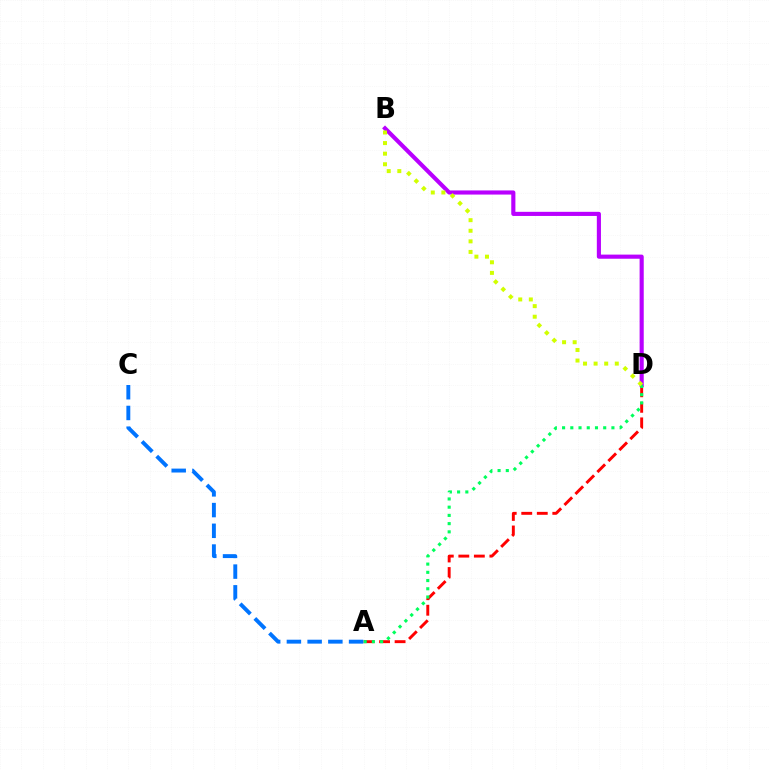{('B', 'D'): [{'color': '#b900ff', 'line_style': 'solid', 'thickness': 2.97}, {'color': '#d1ff00', 'line_style': 'dotted', 'thickness': 2.88}], ('A', 'D'): [{'color': '#ff0000', 'line_style': 'dashed', 'thickness': 2.11}, {'color': '#00ff5c', 'line_style': 'dotted', 'thickness': 2.23}], ('A', 'C'): [{'color': '#0074ff', 'line_style': 'dashed', 'thickness': 2.82}]}